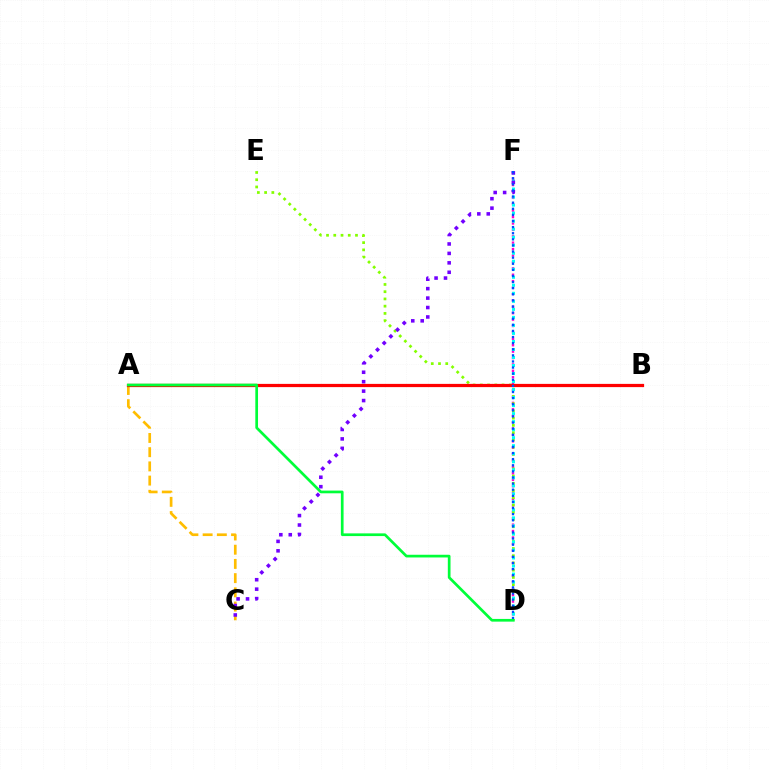{('D', 'F'): [{'color': '#ff00cf', 'line_style': 'dotted', 'thickness': 1.74}, {'color': '#00fff6', 'line_style': 'dotted', 'thickness': 2.18}, {'color': '#004bff', 'line_style': 'dotted', 'thickness': 1.66}], ('D', 'E'): [{'color': '#84ff00', 'line_style': 'dotted', 'thickness': 1.97}], ('A', 'C'): [{'color': '#ffbd00', 'line_style': 'dashed', 'thickness': 1.93}], ('C', 'F'): [{'color': '#7200ff', 'line_style': 'dotted', 'thickness': 2.56}], ('A', 'B'): [{'color': '#ff0000', 'line_style': 'solid', 'thickness': 2.32}], ('A', 'D'): [{'color': '#00ff39', 'line_style': 'solid', 'thickness': 1.95}]}